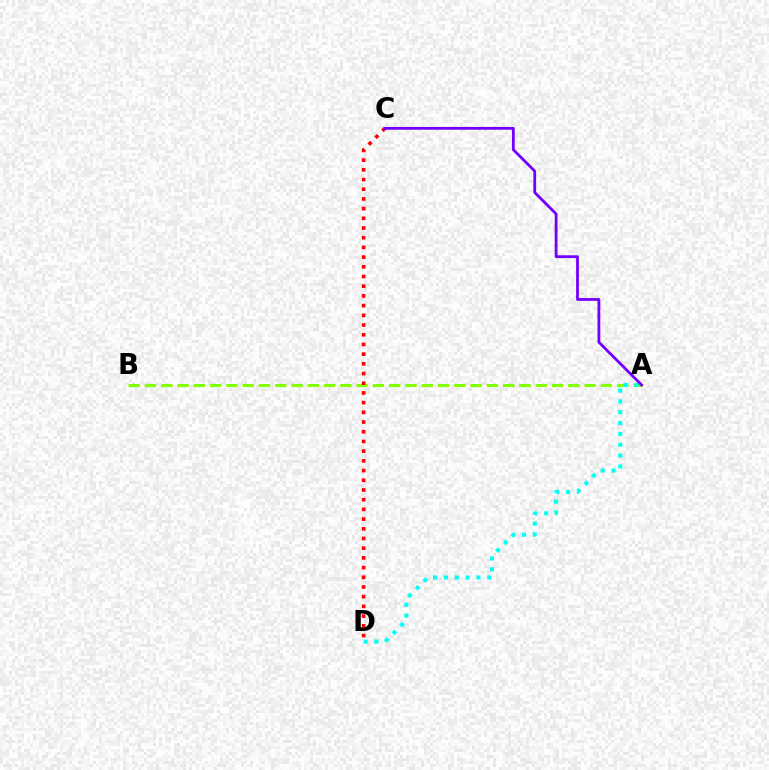{('A', 'B'): [{'color': '#84ff00', 'line_style': 'dashed', 'thickness': 2.21}], ('A', 'D'): [{'color': '#00fff6', 'line_style': 'dotted', 'thickness': 2.95}], ('C', 'D'): [{'color': '#ff0000', 'line_style': 'dotted', 'thickness': 2.64}], ('A', 'C'): [{'color': '#7200ff', 'line_style': 'solid', 'thickness': 2.0}]}